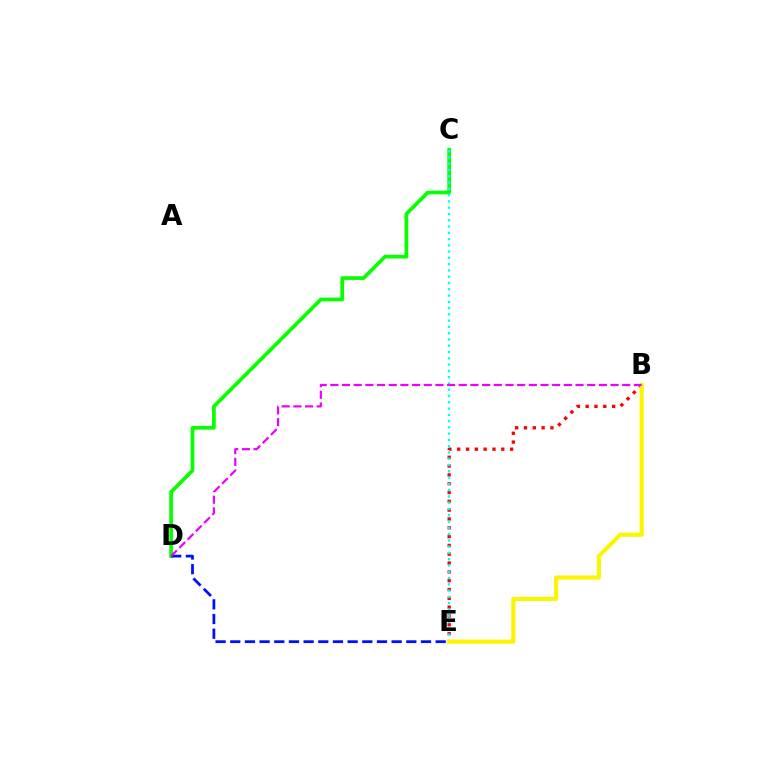{('C', 'D'): [{'color': '#08ff00', 'line_style': 'solid', 'thickness': 2.68}], ('D', 'E'): [{'color': '#0010ff', 'line_style': 'dashed', 'thickness': 1.99}], ('B', 'E'): [{'color': '#ff0000', 'line_style': 'dotted', 'thickness': 2.4}, {'color': '#fcf500', 'line_style': 'solid', 'thickness': 2.98}], ('C', 'E'): [{'color': '#00fff6', 'line_style': 'dotted', 'thickness': 1.71}], ('B', 'D'): [{'color': '#ee00ff', 'line_style': 'dashed', 'thickness': 1.59}]}